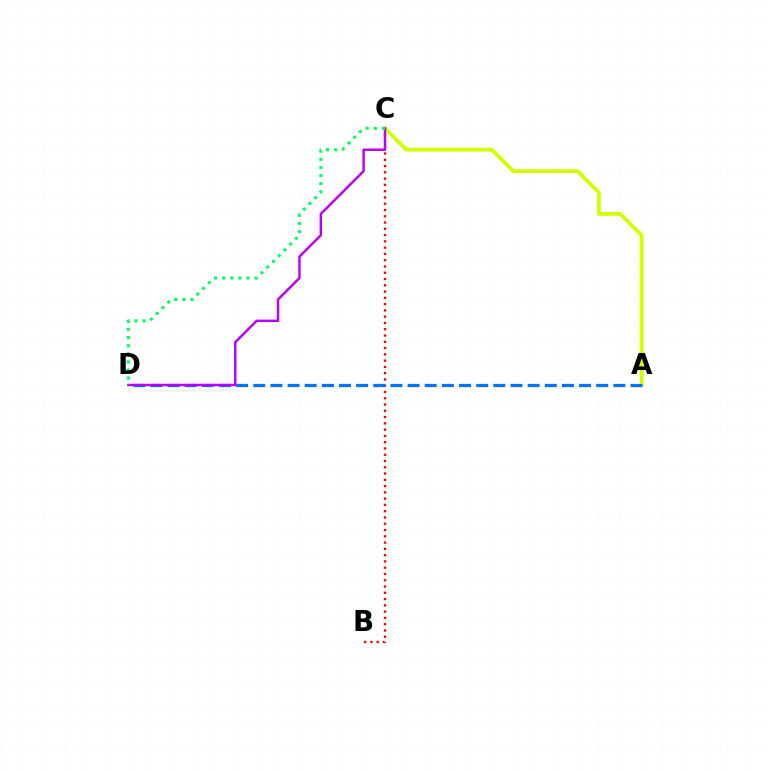{('B', 'C'): [{'color': '#ff0000', 'line_style': 'dotted', 'thickness': 1.71}], ('A', 'C'): [{'color': '#d1ff00', 'line_style': 'solid', 'thickness': 2.74}], ('A', 'D'): [{'color': '#0074ff', 'line_style': 'dashed', 'thickness': 2.33}], ('C', 'D'): [{'color': '#b900ff', 'line_style': 'solid', 'thickness': 1.76}, {'color': '#00ff5c', 'line_style': 'dotted', 'thickness': 2.2}]}